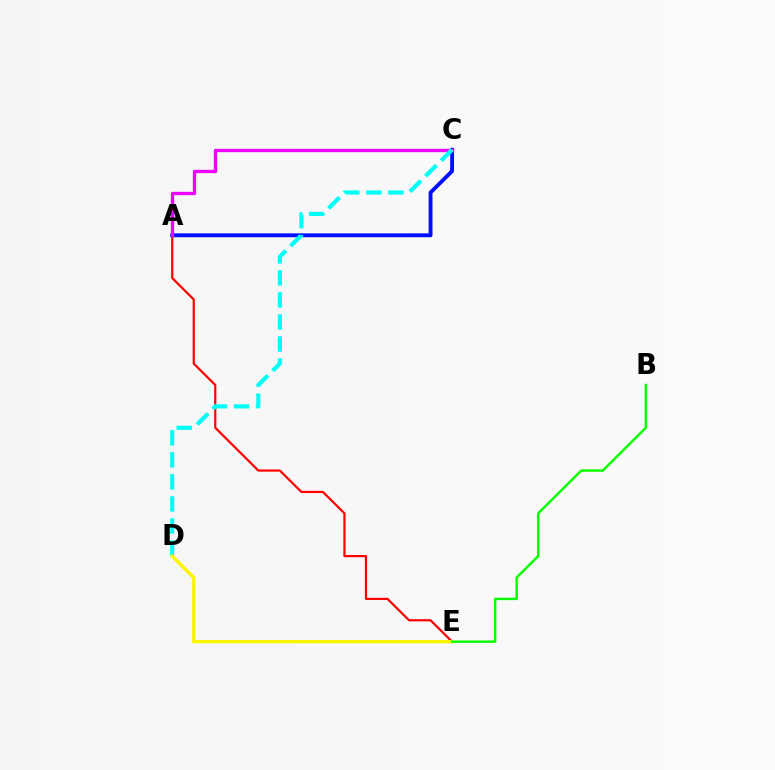{('A', 'E'): [{'color': '#ff0000', 'line_style': 'solid', 'thickness': 1.58}], ('A', 'C'): [{'color': '#0010ff', 'line_style': 'solid', 'thickness': 2.78}, {'color': '#ee00ff', 'line_style': 'solid', 'thickness': 2.39}], ('C', 'D'): [{'color': '#00fff6', 'line_style': 'dashed', 'thickness': 2.99}], ('D', 'E'): [{'color': '#fcf500', 'line_style': 'solid', 'thickness': 2.43}], ('B', 'E'): [{'color': '#08ff00', 'line_style': 'solid', 'thickness': 1.76}]}